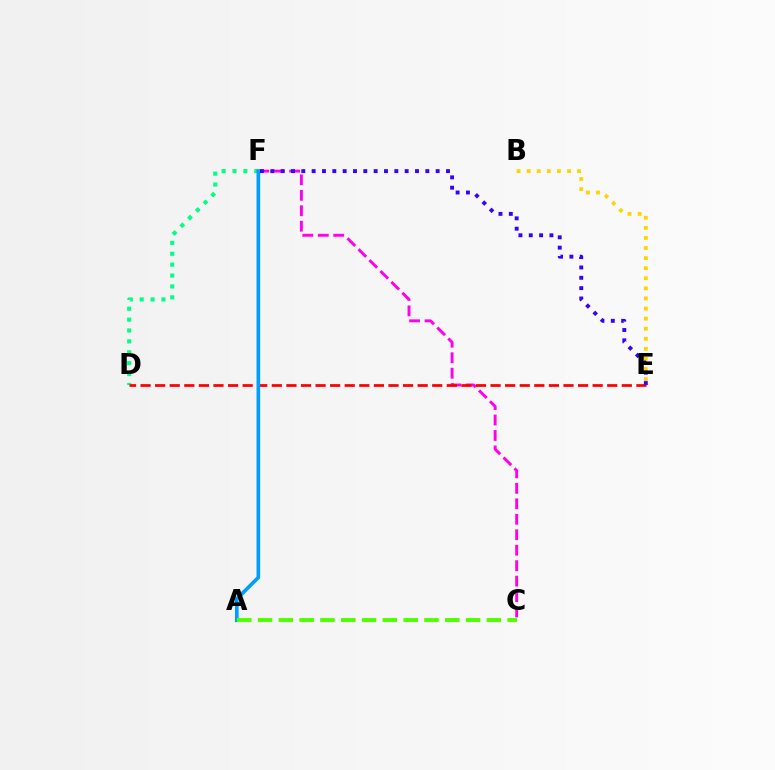{('D', 'F'): [{'color': '#00ff86', 'line_style': 'dotted', 'thickness': 2.96}], ('C', 'F'): [{'color': '#ff00ed', 'line_style': 'dashed', 'thickness': 2.1}], ('B', 'E'): [{'color': '#ffd500', 'line_style': 'dotted', 'thickness': 2.74}], ('D', 'E'): [{'color': '#ff0000', 'line_style': 'dashed', 'thickness': 1.98}], ('A', 'F'): [{'color': '#009eff', 'line_style': 'solid', 'thickness': 2.64}], ('A', 'C'): [{'color': '#4fff00', 'line_style': 'dashed', 'thickness': 2.83}], ('E', 'F'): [{'color': '#3700ff', 'line_style': 'dotted', 'thickness': 2.81}]}